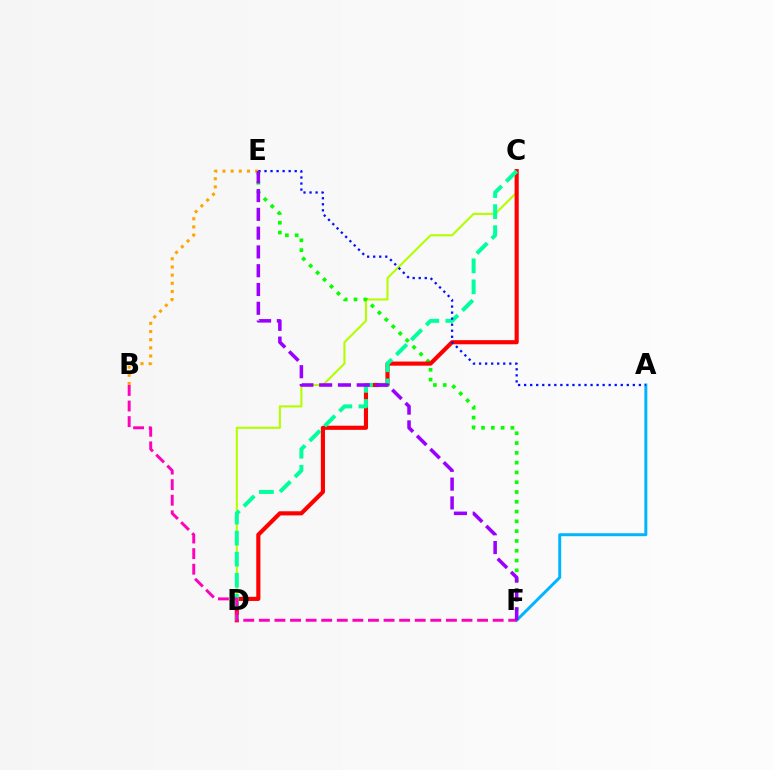{('C', 'D'): [{'color': '#b3ff00', 'line_style': 'solid', 'thickness': 1.52}, {'color': '#ff0000', 'line_style': 'solid', 'thickness': 2.97}, {'color': '#00ff9d', 'line_style': 'dashed', 'thickness': 2.86}], ('A', 'F'): [{'color': '#00b5ff', 'line_style': 'solid', 'thickness': 2.13}], ('E', 'F'): [{'color': '#08ff00', 'line_style': 'dotted', 'thickness': 2.66}, {'color': '#9b00ff', 'line_style': 'dashed', 'thickness': 2.55}], ('B', 'E'): [{'color': '#ffa500', 'line_style': 'dotted', 'thickness': 2.22}], ('B', 'F'): [{'color': '#ff00bd', 'line_style': 'dashed', 'thickness': 2.12}], ('A', 'E'): [{'color': '#0010ff', 'line_style': 'dotted', 'thickness': 1.64}]}